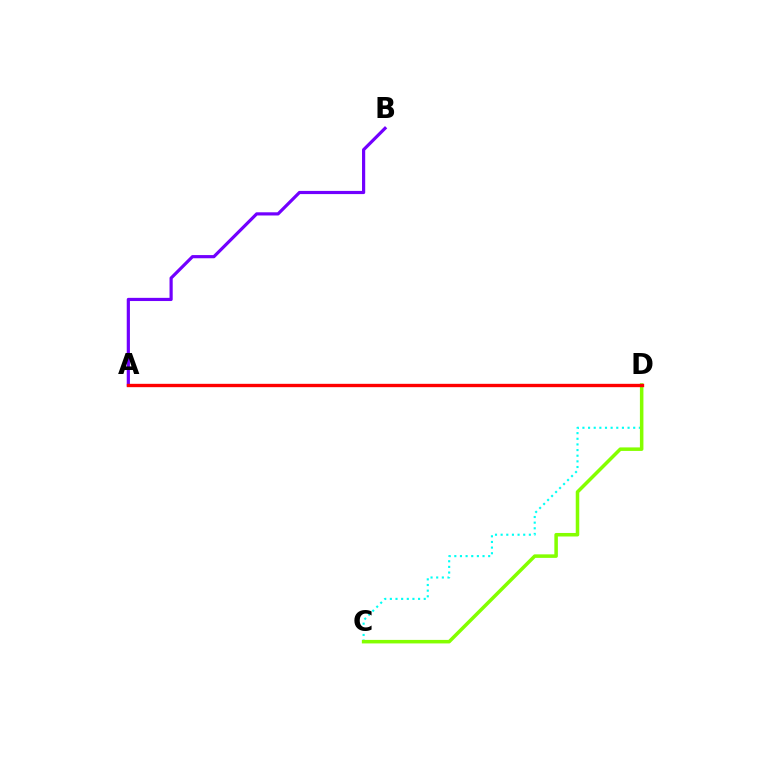{('C', 'D'): [{'color': '#00fff6', 'line_style': 'dotted', 'thickness': 1.53}, {'color': '#84ff00', 'line_style': 'solid', 'thickness': 2.54}], ('A', 'B'): [{'color': '#7200ff', 'line_style': 'solid', 'thickness': 2.29}], ('A', 'D'): [{'color': '#ff0000', 'line_style': 'solid', 'thickness': 2.41}]}